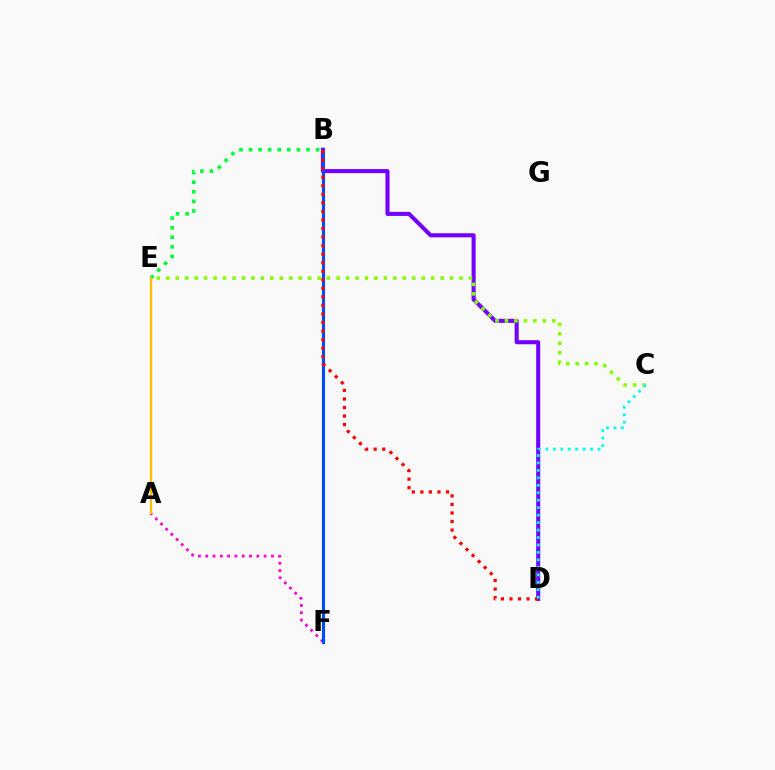{('A', 'F'): [{'color': '#ff00cf', 'line_style': 'dotted', 'thickness': 1.98}], ('B', 'E'): [{'color': '#00ff39', 'line_style': 'dotted', 'thickness': 2.6}], ('B', 'D'): [{'color': '#7200ff', 'line_style': 'solid', 'thickness': 2.92}, {'color': '#ff0000', 'line_style': 'dotted', 'thickness': 2.32}], ('B', 'F'): [{'color': '#004bff', 'line_style': 'solid', 'thickness': 2.25}], ('A', 'E'): [{'color': '#ffbd00', 'line_style': 'solid', 'thickness': 1.66}], ('C', 'E'): [{'color': '#84ff00', 'line_style': 'dotted', 'thickness': 2.57}], ('C', 'D'): [{'color': '#00fff6', 'line_style': 'dotted', 'thickness': 2.03}]}